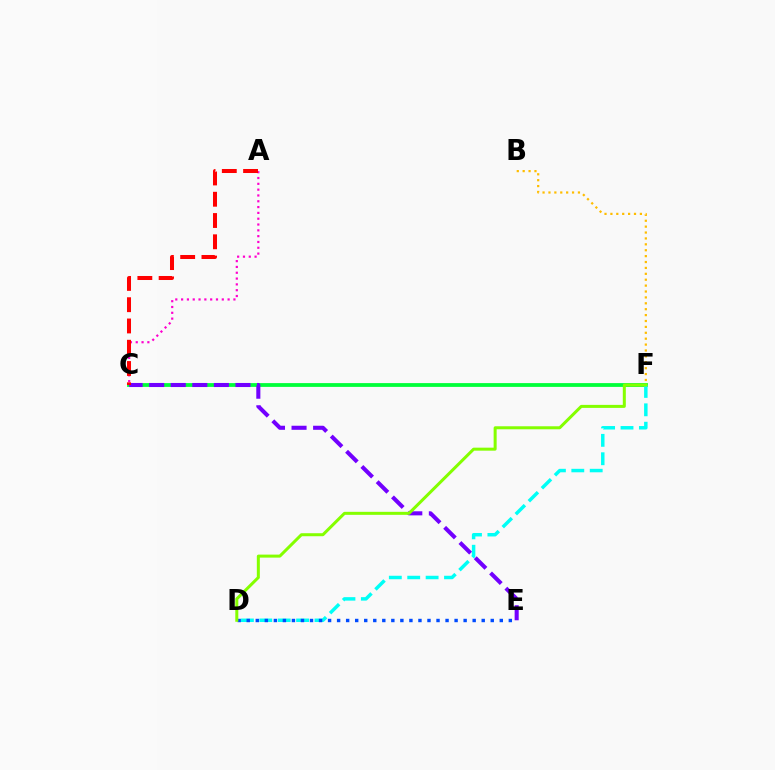{('C', 'F'): [{'color': '#00ff39', 'line_style': 'solid', 'thickness': 2.73}], ('D', 'F'): [{'color': '#00fff6', 'line_style': 'dashed', 'thickness': 2.5}, {'color': '#84ff00', 'line_style': 'solid', 'thickness': 2.17}], ('C', 'E'): [{'color': '#7200ff', 'line_style': 'dashed', 'thickness': 2.93}], ('A', 'C'): [{'color': '#ff00cf', 'line_style': 'dotted', 'thickness': 1.58}, {'color': '#ff0000', 'line_style': 'dashed', 'thickness': 2.89}], ('B', 'F'): [{'color': '#ffbd00', 'line_style': 'dotted', 'thickness': 1.6}], ('D', 'E'): [{'color': '#004bff', 'line_style': 'dotted', 'thickness': 2.46}]}